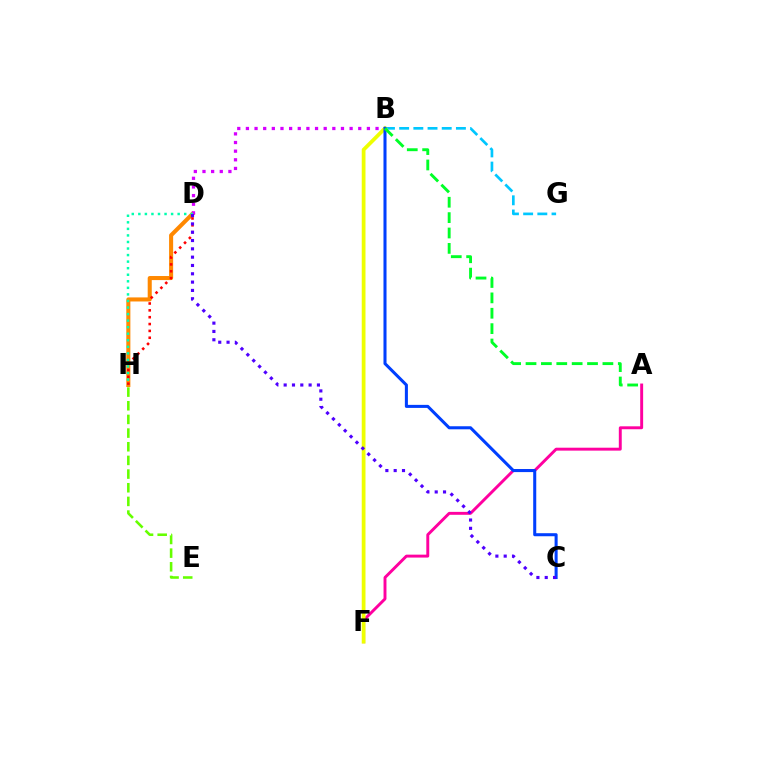{('B', 'G'): [{'color': '#00c7ff', 'line_style': 'dashed', 'thickness': 1.93}], ('A', 'F'): [{'color': '#ff00a0', 'line_style': 'solid', 'thickness': 2.11}], ('D', 'H'): [{'color': '#ff8800', 'line_style': 'solid', 'thickness': 2.93}, {'color': '#ff0000', 'line_style': 'dotted', 'thickness': 1.86}, {'color': '#00ffaf', 'line_style': 'dotted', 'thickness': 1.78}], ('E', 'H'): [{'color': '#66ff00', 'line_style': 'dashed', 'thickness': 1.86}], ('B', 'D'): [{'color': '#d600ff', 'line_style': 'dotted', 'thickness': 2.35}], ('B', 'F'): [{'color': '#eeff00', 'line_style': 'solid', 'thickness': 2.71}], ('B', 'C'): [{'color': '#003fff', 'line_style': 'solid', 'thickness': 2.19}], ('C', 'D'): [{'color': '#4f00ff', 'line_style': 'dotted', 'thickness': 2.26}], ('A', 'B'): [{'color': '#00ff27', 'line_style': 'dashed', 'thickness': 2.09}]}